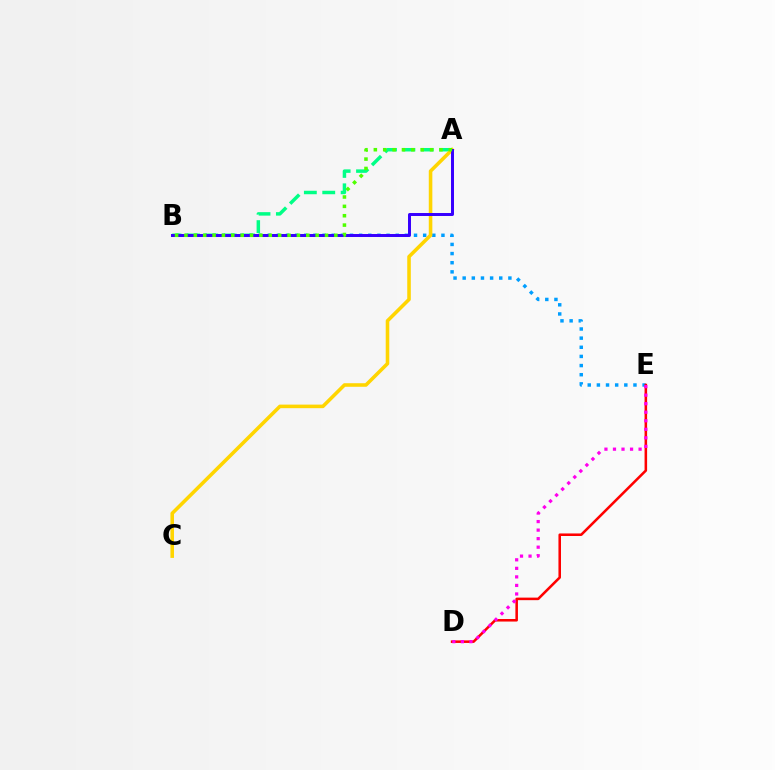{('B', 'E'): [{'color': '#009eff', 'line_style': 'dotted', 'thickness': 2.48}], ('A', 'B'): [{'color': '#00ff86', 'line_style': 'dashed', 'thickness': 2.5}, {'color': '#3700ff', 'line_style': 'solid', 'thickness': 2.14}, {'color': '#4fff00', 'line_style': 'dotted', 'thickness': 2.55}], ('D', 'E'): [{'color': '#ff0000', 'line_style': 'solid', 'thickness': 1.84}, {'color': '#ff00ed', 'line_style': 'dotted', 'thickness': 2.32}], ('A', 'C'): [{'color': '#ffd500', 'line_style': 'solid', 'thickness': 2.57}]}